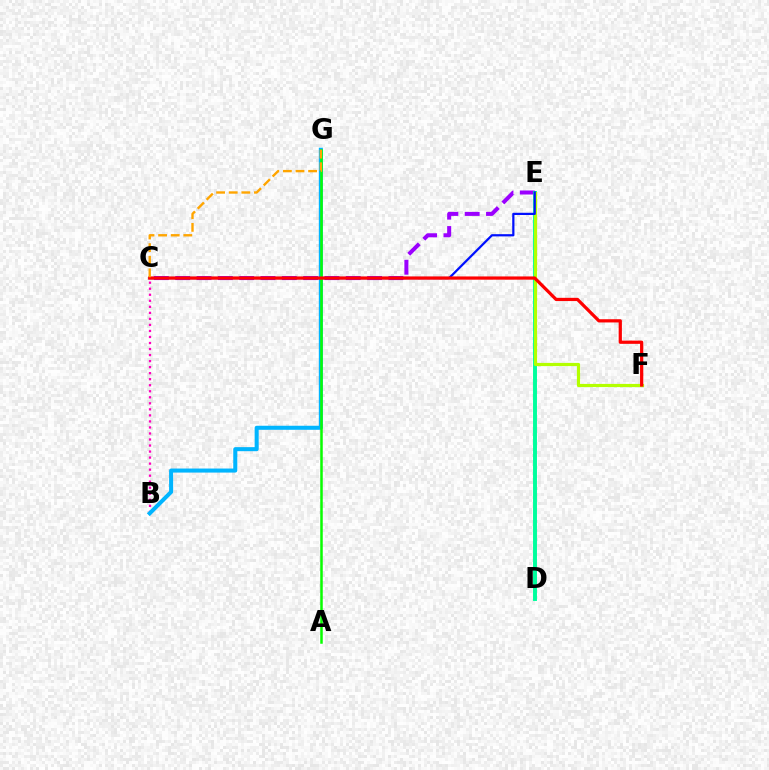{('B', 'C'): [{'color': '#ff00bd', 'line_style': 'dotted', 'thickness': 1.64}], ('C', 'E'): [{'color': '#9b00ff', 'line_style': 'dashed', 'thickness': 2.9}, {'color': '#0010ff', 'line_style': 'solid', 'thickness': 1.6}], ('B', 'G'): [{'color': '#00b5ff', 'line_style': 'solid', 'thickness': 2.91}], ('D', 'E'): [{'color': '#00ff9d', 'line_style': 'solid', 'thickness': 2.83}], ('E', 'F'): [{'color': '#b3ff00', 'line_style': 'solid', 'thickness': 2.3}], ('A', 'G'): [{'color': '#08ff00', 'line_style': 'solid', 'thickness': 1.81}], ('C', 'F'): [{'color': '#ff0000', 'line_style': 'solid', 'thickness': 2.33}], ('C', 'G'): [{'color': '#ffa500', 'line_style': 'dashed', 'thickness': 1.71}]}